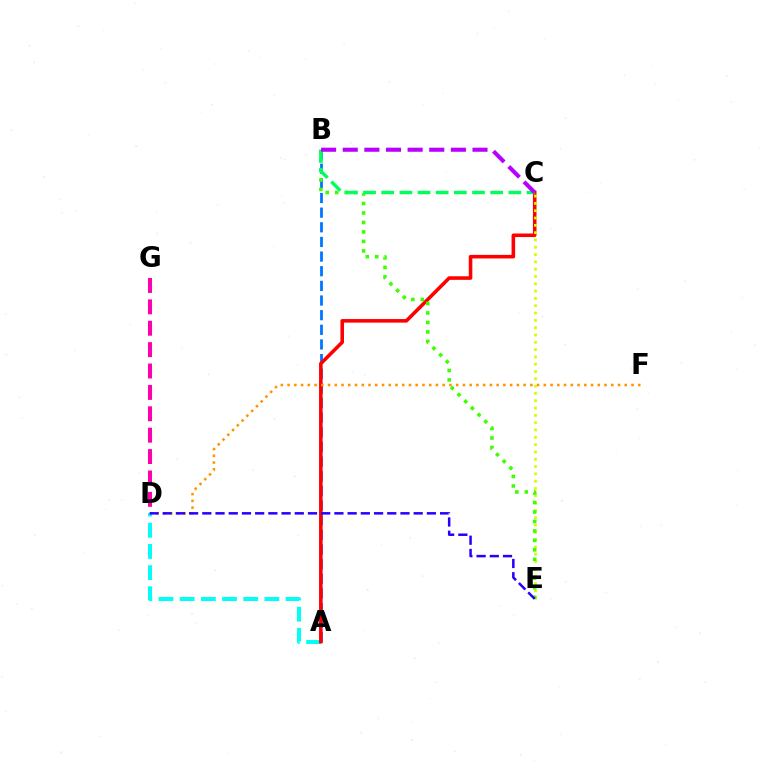{('A', 'D'): [{'color': '#00fff6', 'line_style': 'dashed', 'thickness': 2.88}], ('A', 'B'): [{'color': '#0074ff', 'line_style': 'dashed', 'thickness': 1.99}], ('A', 'C'): [{'color': '#ff0000', 'line_style': 'solid', 'thickness': 2.57}], ('C', 'E'): [{'color': '#d1ff00', 'line_style': 'dotted', 'thickness': 1.99}], ('B', 'E'): [{'color': '#3dff00', 'line_style': 'dotted', 'thickness': 2.57}], ('D', 'F'): [{'color': '#ff9400', 'line_style': 'dotted', 'thickness': 1.83}], ('D', 'G'): [{'color': '#ff00ac', 'line_style': 'dashed', 'thickness': 2.91}], ('B', 'C'): [{'color': '#00ff5c', 'line_style': 'dashed', 'thickness': 2.47}, {'color': '#b900ff', 'line_style': 'dashed', 'thickness': 2.94}], ('D', 'E'): [{'color': '#2500ff', 'line_style': 'dashed', 'thickness': 1.79}]}